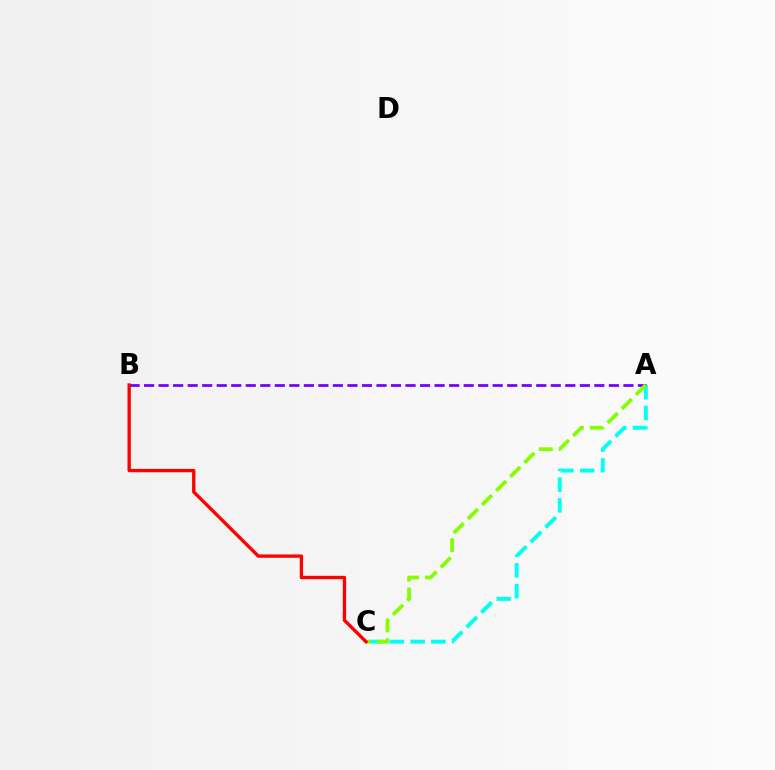{('A', 'C'): [{'color': '#00fff6', 'line_style': 'dashed', 'thickness': 2.82}, {'color': '#84ff00', 'line_style': 'dashed', 'thickness': 2.71}], ('A', 'B'): [{'color': '#7200ff', 'line_style': 'dashed', 'thickness': 1.97}], ('B', 'C'): [{'color': '#ff0000', 'line_style': 'solid', 'thickness': 2.41}]}